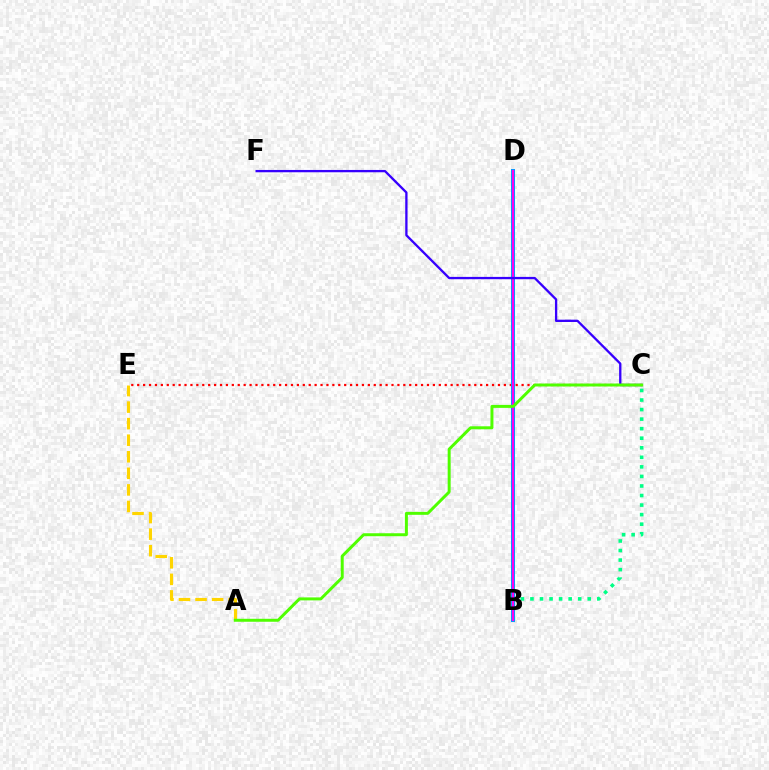{('B', 'C'): [{'color': '#00ff86', 'line_style': 'dotted', 'thickness': 2.59}], ('C', 'E'): [{'color': '#ff0000', 'line_style': 'dotted', 'thickness': 1.61}], ('B', 'D'): [{'color': '#009eff', 'line_style': 'solid', 'thickness': 2.91}, {'color': '#ff00ed', 'line_style': 'solid', 'thickness': 1.56}], ('A', 'E'): [{'color': '#ffd500', 'line_style': 'dashed', 'thickness': 2.25}], ('C', 'F'): [{'color': '#3700ff', 'line_style': 'solid', 'thickness': 1.67}], ('A', 'C'): [{'color': '#4fff00', 'line_style': 'solid', 'thickness': 2.14}]}